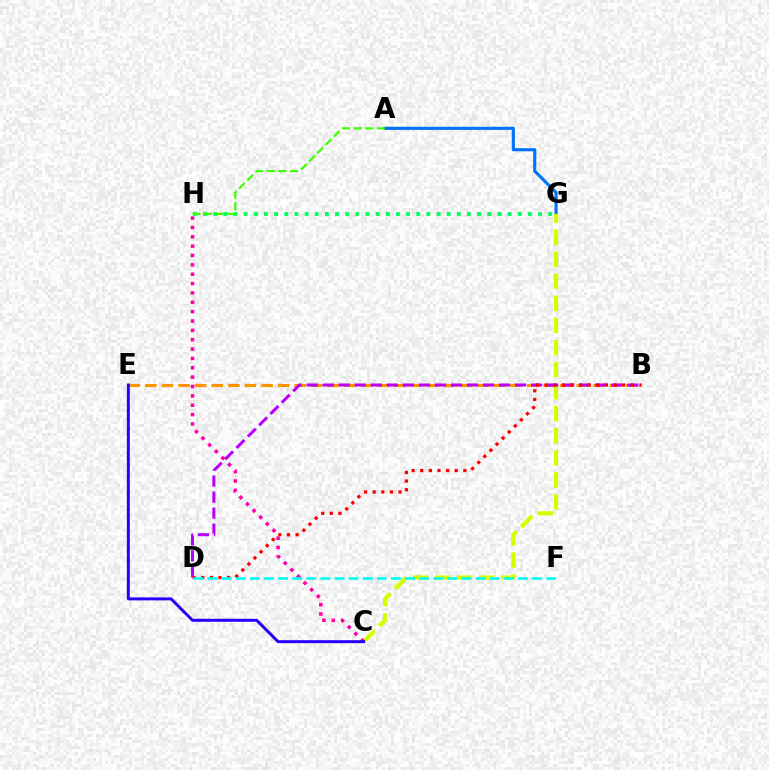{('B', 'E'): [{'color': '#ff9400', 'line_style': 'dashed', 'thickness': 2.25}], ('A', 'G'): [{'color': '#0074ff', 'line_style': 'solid', 'thickness': 2.26}], ('C', 'G'): [{'color': '#d1ff00', 'line_style': 'dashed', 'thickness': 3.0}], ('C', 'H'): [{'color': '#ff00ac', 'line_style': 'dotted', 'thickness': 2.54}], ('C', 'E'): [{'color': '#2500ff', 'line_style': 'solid', 'thickness': 2.13}], ('B', 'D'): [{'color': '#b900ff', 'line_style': 'dashed', 'thickness': 2.18}, {'color': '#ff0000', 'line_style': 'dotted', 'thickness': 2.34}], ('D', 'F'): [{'color': '#00fff6', 'line_style': 'dashed', 'thickness': 1.92}], ('G', 'H'): [{'color': '#00ff5c', 'line_style': 'dotted', 'thickness': 2.76}], ('A', 'H'): [{'color': '#3dff00', 'line_style': 'dashed', 'thickness': 1.58}]}